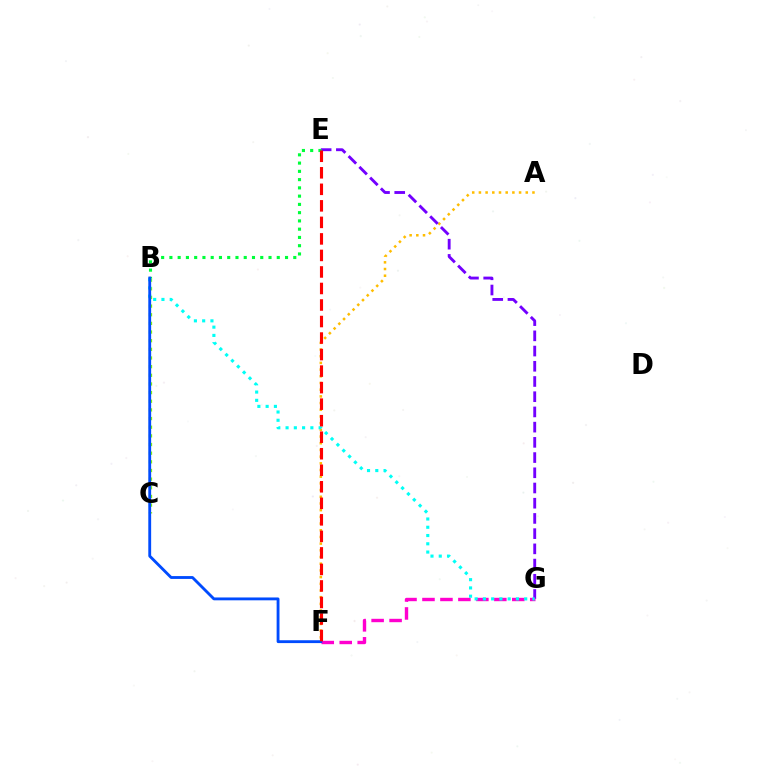{('A', 'F'): [{'color': '#ffbd00', 'line_style': 'dotted', 'thickness': 1.82}], ('E', 'G'): [{'color': '#7200ff', 'line_style': 'dashed', 'thickness': 2.07}], ('B', 'C'): [{'color': '#84ff00', 'line_style': 'dotted', 'thickness': 2.35}], ('B', 'E'): [{'color': '#00ff39', 'line_style': 'dotted', 'thickness': 2.24}], ('F', 'G'): [{'color': '#ff00cf', 'line_style': 'dashed', 'thickness': 2.44}], ('B', 'G'): [{'color': '#00fff6', 'line_style': 'dotted', 'thickness': 2.25}], ('B', 'F'): [{'color': '#004bff', 'line_style': 'solid', 'thickness': 2.05}], ('E', 'F'): [{'color': '#ff0000', 'line_style': 'dashed', 'thickness': 2.25}]}